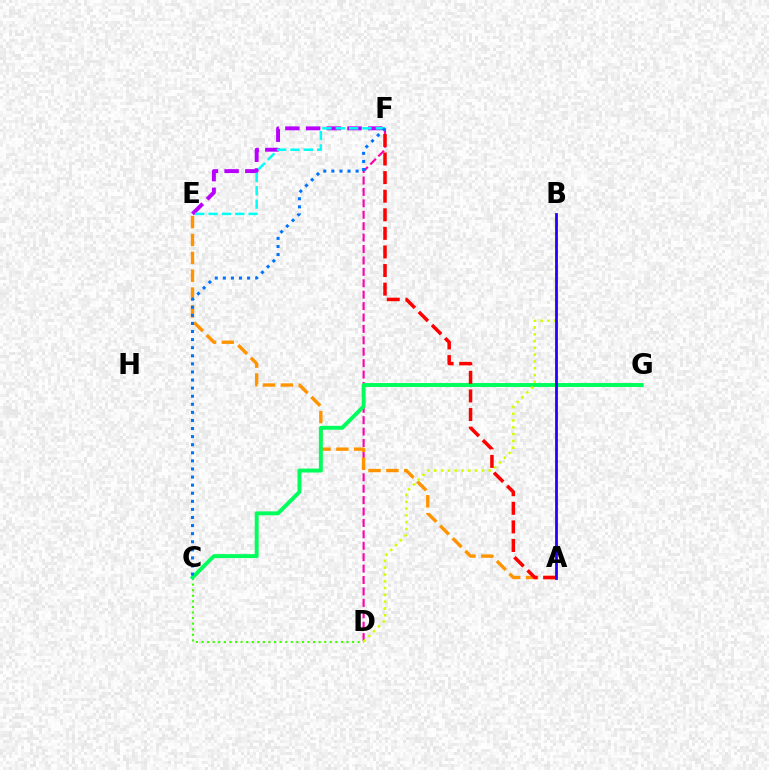{('C', 'D'): [{'color': '#3dff00', 'line_style': 'dotted', 'thickness': 1.52}], ('D', 'F'): [{'color': '#ff00ac', 'line_style': 'dashed', 'thickness': 1.55}], ('A', 'E'): [{'color': '#ff9400', 'line_style': 'dashed', 'thickness': 2.43}], ('C', 'G'): [{'color': '#00ff5c', 'line_style': 'solid', 'thickness': 2.83}], ('B', 'D'): [{'color': '#d1ff00', 'line_style': 'dotted', 'thickness': 1.85}], ('A', 'F'): [{'color': '#ff0000', 'line_style': 'dashed', 'thickness': 2.53}], ('E', 'F'): [{'color': '#b900ff', 'line_style': 'dashed', 'thickness': 2.81}, {'color': '#00fff6', 'line_style': 'dashed', 'thickness': 1.81}], ('C', 'F'): [{'color': '#0074ff', 'line_style': 'dotted', 'thickness': 2.2}], ('A', 'B'): [{'color': '#2500ff', 'line_style': 'solid', 'thickness': 2.0}]}